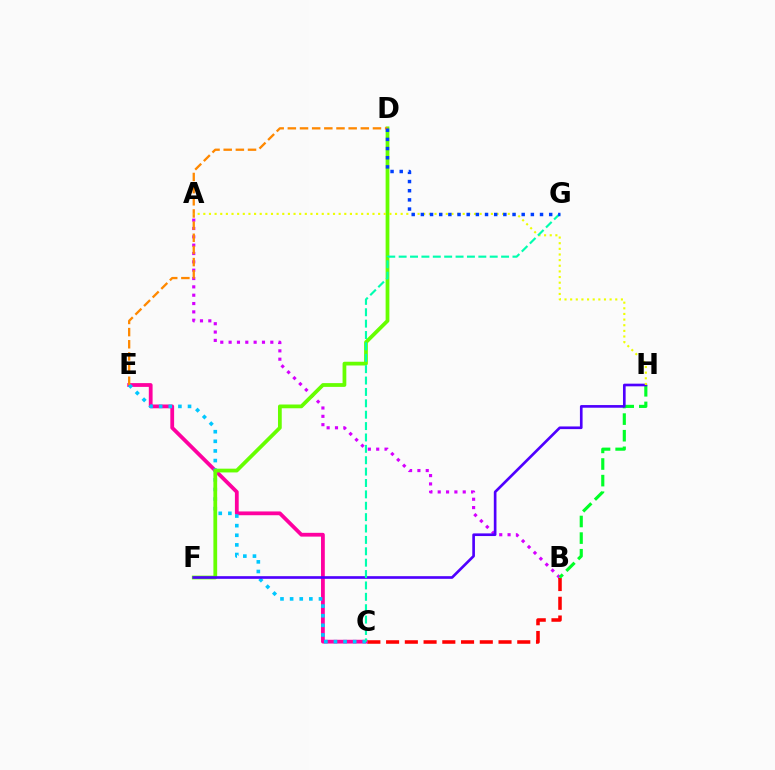{('A', 'B'): [{'color': '#d600ff', 'line_style': 'dotted', 'thickness': 2.27}], ('B', 'C'): [{'color': '#ff0000', 'line_style': 'dashed', 'thickness': 2.55}], ('B', 'H'): [{'color': '#00ff27', 'line_style': 'dashed', 'thickness': 2.26}], ('C', 'E'): [{'color': '#ff00a0', 'line_style': 'solid', 'thickness': 2.72}, {'color': '#00c7ff', 'line_style': 'dotted', 'thickness': 2.61}], ('D', 'F'): [{'color': '#66ff00', 'line_style': 'solid', 'thickness': 2.7}], ('F', 'H'): [{'color': '#4f00ff', 'line_style': 'solid', 'thickness': 1.92}], ('D', 'E'): [{'color': '#ff8800', 'line_style': 'dashed', 'thickness': 1.65}], ('A', 'H'): [{'color': '#eeff00', 'line_style': 'dotted', 'thickness': 1.53}], ('C', 'G'): [{'color': '#00ffaf', 'line_style': 'dashed', 'thickness': 1.55}], ('D', 'G'): [{'color': '#003fff', 'line_style': 'dotted', 'thickness': 2.49}]}